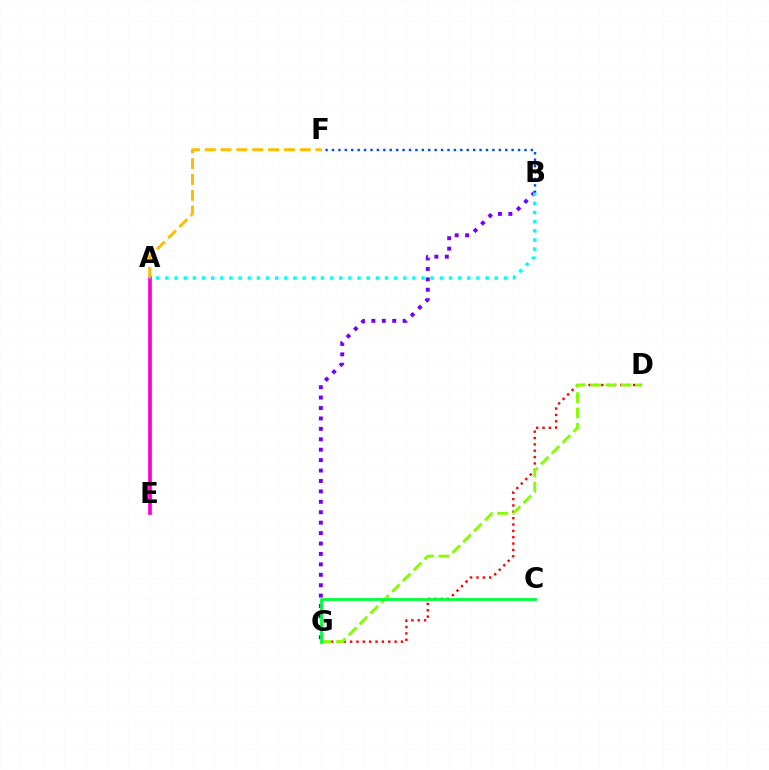{('D', 'G'): [{'color': '#ff0000', 'line_style': 'dotted', 'thickness': 1.73}, {'color': '#84ff00', 'line_style': 'dashed', 'thickness': 2.08}], ('B', 'F'): [{'color': '#004bff', 'line_style': 'dotted', 'thickness': 1.74}], ('B', 'G'): [{'color': '#7200ff', 'line_style': 'dotted', 'thickness': 2.83}], ('A', 'E'): [{'color': '#ff00cf', 'line_style': 'solid', 'thickness': 2.67}], ('A', 'F'): [{'color': '#ffbd00', 'line_style': 'dashed', 'thickness': 2.15}], ('A', 'B'): [{'color': '#00fff6', 'line_style': 'dotted', 'thickness': 2.49}], ('C', 'G'): [{'color': '#00ff39', 'line_style': 'solid', 'thickness': 2.0}]}